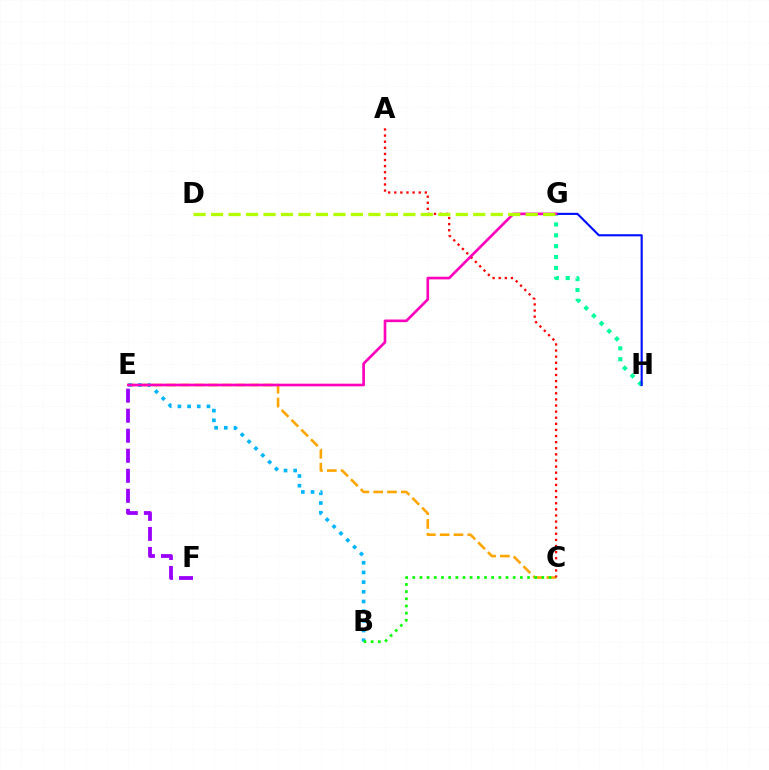{('G', 'H'): [{'color': '#00ff9d', 'line_style': 'dotted', 'thickness': 2.95}, {'color': '#0010ff', 'line_style': 'solid', 'thickness': 1.53}], ('C', 'E'): [{'color': '#ffa500', 'line_style': 'dashed', 'thickness': 1.88}], ('E', 'F'): [{'color': '#9b00ff', 'line_style': 'dashed', 'thickness': 2.72}], ('A', 'C'): [{'color': '#ff0000', 'line_style': 'dotted', 'thickness': 1.66}], ('B', 'E'): [{'color': '#00b5ff', 'line_style': 'dotted', 'thickness': 2.63}], ('E', 'G'): [{'color': '#ff00bd', 'line_style': 'solid', 'thickness': 1.91}], ('D', 'G'): [{'color': '#b3ff00', 'line_style': 'dashed', 'thickness': 2.37}], ('B', 'C'): [{'color': '#08ff00', 'line_style': 'dotted', 'thickness': 1.95}]}